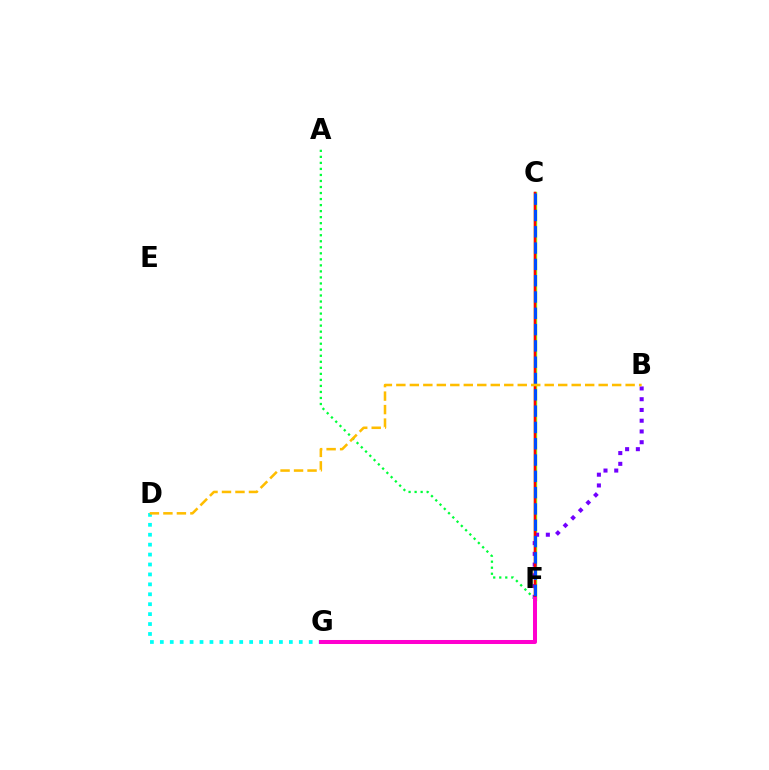{('C', 'F'): [{'color': '#84ff00', 'line_style': 'solid', 'thickness': 2.43}, {'color': '#ff0000', 'line_style': 'solid', 'thickness': 1.79}, {'color': '#004bff', 'line_style': 'dashed', 'thickness': 2.21}], ('D', 'G'): [{'color': '#00fff6', 'line_style': 'dotted', 'thickness': 2.7}], ('B', 'F'): [{'color': '#7200ff', 'line_style': 'dotted', 'thickness': 2.92}], ('A', 'F'): [{'color': '#00ff39', 'line_style': 'dotted', 'thickness': 1.64}], ('F', 'G'): [{'color': '#ff00cf', 'line_style': 'solid', 'thickness': 2.89}], ('B', 'D'): [{'color': '#ffbd00', 'line_style': 'dashed', 'thickness': 1.83}]}